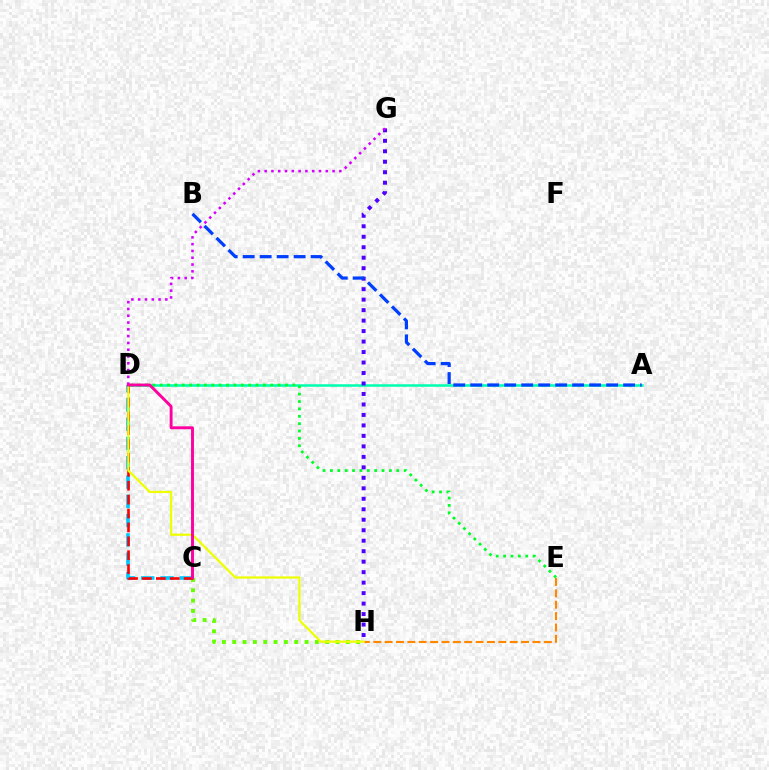{('C', 'H'): [{'color': '#66ff00', 'line_style': 'dotted', 'thickness': 2.81}], ('C', 'D'): [{'color': '#00c7ff', 'line_style': 'dashed', 'thickness': 2.62}, {'color': '#ff0000', 'line_style': 'dashed', 'thickness': 1.89}, {'color': '#ff00a0', 'line_style': 'solid', 'thickness': 2.1}], ('A', 'D'): [{'color': '#00ffaf', 'line_style': 'solid', 'thickness': 1.82}], ('E', 'H'): [{'color': '#ff8800', 'line_style': 'dashed', 'thickness': 1.54}], ('D', 'E'): [{'color': '#00ff27', 'line_style': 'dotted', 'thickness': 2.0}], ('D', 'H'): [{'color': '#eeff00', 'line_style': 'solid', 'thickness': 1.61}], ('G', 'H'): [{'color': '#4f00ff', 'line_style': 'dotted', 'thickness': 2.85}], ('D', 'G'): [{'color': '#d600ff', 'line_style': 'dotted', 'thickness': 1.84}], ('A', 'B'): [{'color': '#003fff', 'line_style': 'dashed', 'thickness': 2.31}]}